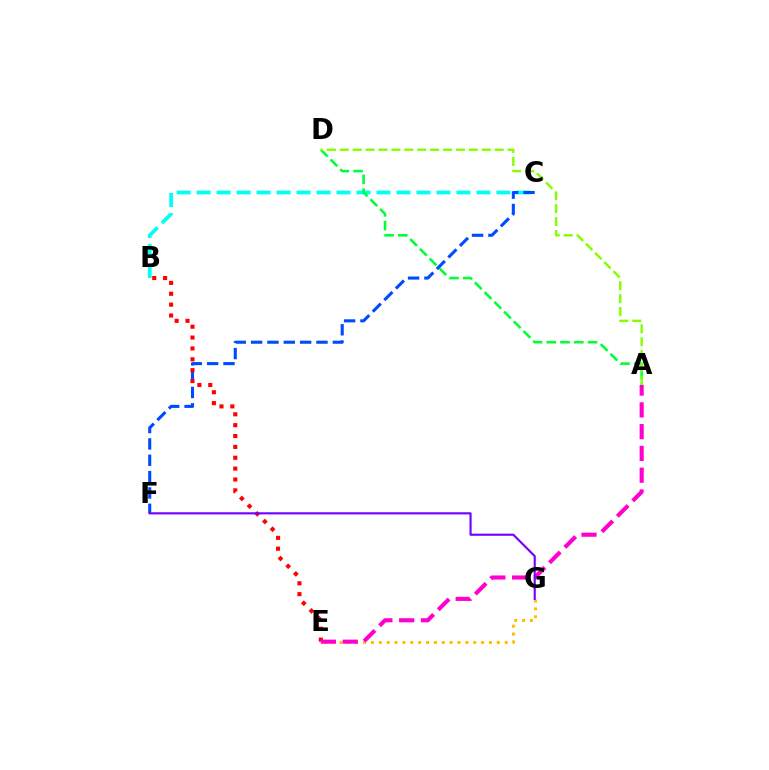{('B', 'C'): [{'color': '#00fff6', 'line_style': 'dashed', 'thickness': 2.72}], ('A', 'D'): [{'color': '#00ff39', 'line_style': 'dashed', 'thickness': 1.87}, {'color': '#84ff00', 'line_style': 'dashed', 'thickness': 1.75}], ('C', 'F'): [{'color': '#004bff', 'line_style': 'dashed', 'thickness': 2.22}], ('E', 'G'): [{'color': '#ffbd00', 'line_style': 'dotted', 'thickness': 2.14}], ('B', 'E'): [{'color': '#ff0000', 'line_style': 'dotted', 'thickness': 2.95}], ('A', 'E'): [{'color': '#ff00cf', 'line_style': 'dashed', 'thickness': 2.96}], ('F', 'G'): [{'color': '#7200ff', 'line_style': 'solid', 'thickness': 1.54}]}